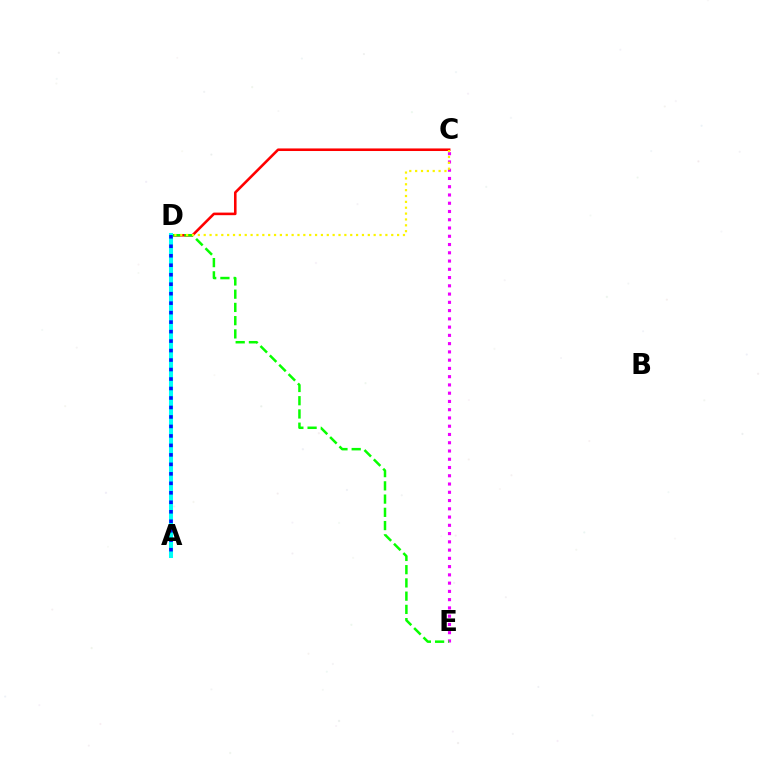{('C', 'D'): [{'color': '#ff0000', 'line_style': 'solid', 'thickness': 1.86}, {'color': '#fcf500', 'line_style': 'dotted', 'thickness': 1.59}], ('C', 'E'): [{'color': '#ee00ff', 'line_style': 'dotted', 'thickness': 2.24}], ('D', 'E'): [{'color': '#08ff00', 'line_style': 'dashed', 'thickness': 1.8}], ('A', 'D'): [{'color': '#00fff6', 'line_style': 'solid', 'thickness': 2.91}, {'color': '#0010ff', 'line_style': 'dotted', 'thickness': 2.58}]}